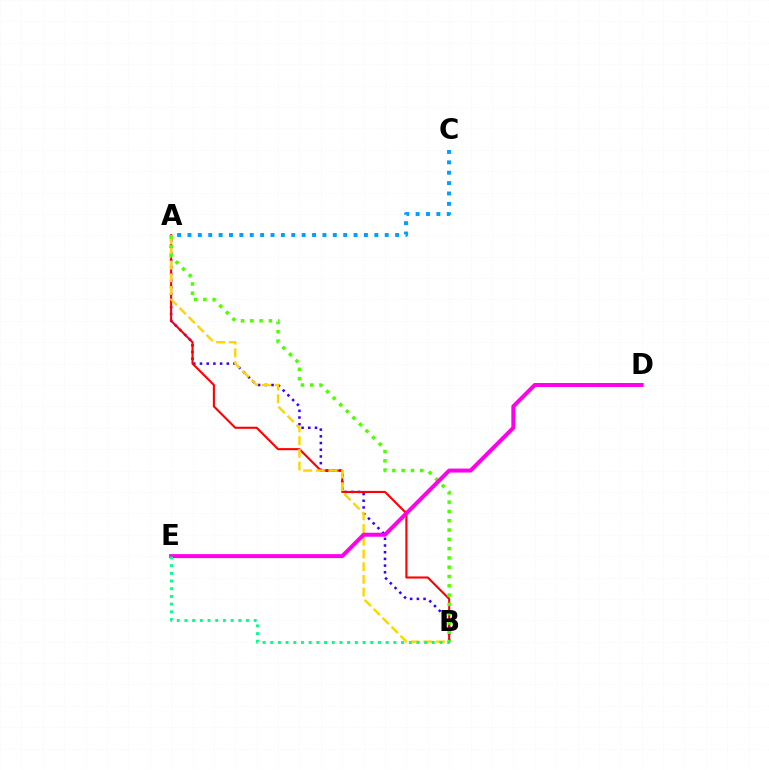{('A', 'B'): [{'color': '#3700ff', 'line_style': 'dotted', 'thickness': 1.82}, {'color': '#ff0000', 'line_style': 'solid', 'thickness': 1.51}, {'color': '#ffd500', 'line_style': 'dashed', 'thickness': 1.72}, {'color': '#4fff00', 'line_style': 'dotted', 'thickness': 2.53}], ('A', 'C'): [{'color': '#009eff', 'line_style': 'dotted', 'thickness': 2.82}], ('D', 'E'): [{'color': '#ff00ed', 'line_style': 'solid', 'thickness': 2.87}], ('B', 'E'): [{'color': '#00ff86', 'line_style': 'dotted', 'thickness': 2.09}]}